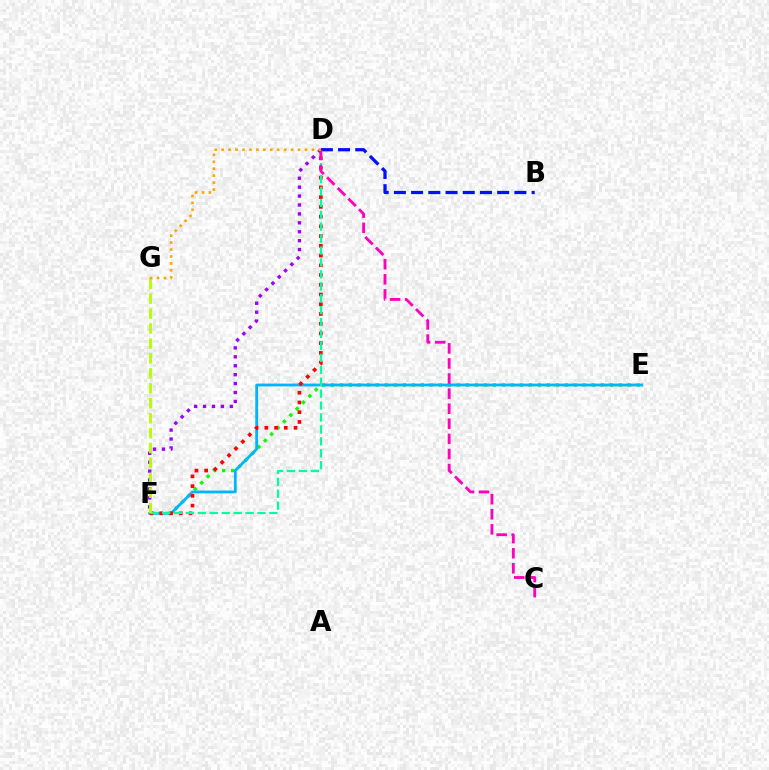{('E', 'F'): [{'color': '#08ff00', 'line_style': 'dotted', 'thickness': 2.45}, {'color': '#00b5ff', 'line_style': 'solid', 'thickness': 2.03}], ('D', 'F'): [{'color': '#ff0000', 'line_style': 'dotted', 'thickness': 2.65}, {'color': '#00ff9d', 'line_style': 'dashed', 'thickness': 1.62}, {'color': '#9b00ff', 'line_style': 'dotted', 'thickness': 2.42}], ('F', 'G'): [{'color': '#b3ff00', 'line_style': 'dashed', 'thickness': 2.03}], ('B', 'D'): [{'color': '#0010ff', 'line_style': 'dashed', 'thickness': 2.34}], ('C', 'D'): [{'color': '#ff00bd', 'line_style': 'dashed', 'thickness': 2.05}], ('D', 'G'): [{'color': '#ffa500', 'line_style': 'dotted', 'thickness': 1.89}]}